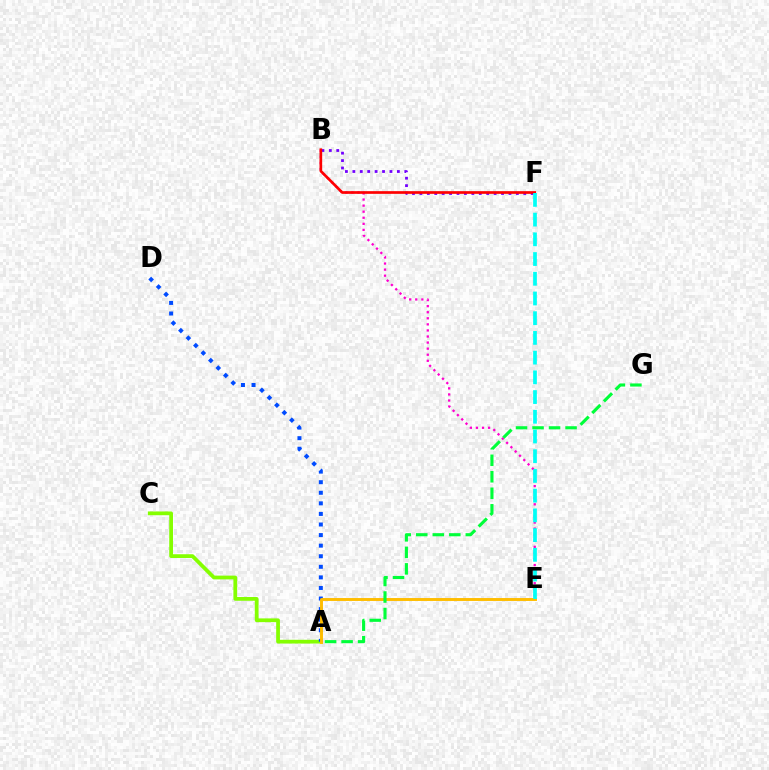{('A', 'C'): [{'color': '#84ff00', 'line_style': 'solid', 'thickness': 2.7}], ('B', 'F'): [{'color': '#7200ff', 'line_style': 'dotted', 'thickness': 2.02}, {'color': '#ff0000', 'line_style': 'solid', 'thickness': 1.93}], ('A', 'D'): [{'color': '#004bff', 'line_style': 'dotted', 'thickness': 2.87}], ('B', 'E'): [{'color': '#ff00cf', 'line_style': 'dotted', 'thickness': 1.65}], ('A', 'E'): [{'color': '#ffbd00', 'line_style': 'solid', 'thickness': 2.1}], ('A', 'G'): [{'color': '#00ff39', 'line_style': 'dashed', 'thickness': 2.24}], ('E', 'F'): [{'color': '#00fff6', 'line_style': 'dashed', 'thickness': 2.68}]}